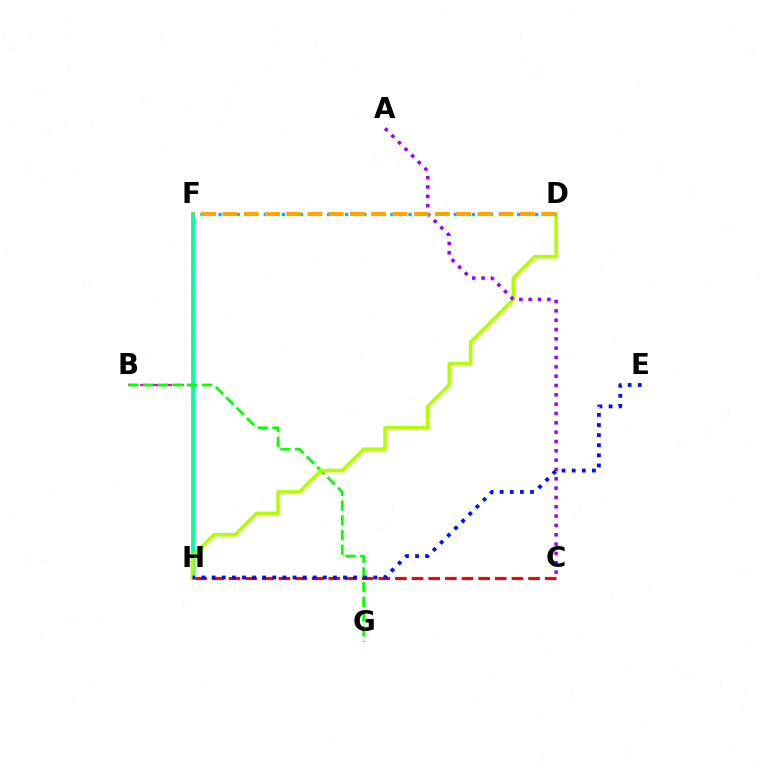{('B', 'F'): [{'color': '#ff00bd', 'line_style': 'dashed', 'thickness': 1.61}], ('F', 'H'): [{'color': '#00ff9d', 'line_style': 'solid', 'thickness': 2.75}], ('B', 'G'): [{'color': '#08ff00', 'line_style': 'dashed', 'thickness': 2.0}], ('D', 'H'): [{'color': '#b3ff00', 'line_style': 'solid', 'thickness': 2.61}], ('C', 'H'): [{'color': '#ff0000', 'line_style': 'dashed', 'thickness': 2.26}], ('E', 'H'): [{'color': '#0010ff', 'line_style': 'dotted', 'thickness': 2.75}], ('A', 'C'): [{'color': '#9b00ff', 'line_style': 'dotted', 'thickness': 2.53}], ('D', 'F'): [{'color': '#00b5ff', 'line_style': 'dotted', 'thickness': 2.46}, {'color': '#ffa500', 'line_style': 'dashed', 'thickness': 2.89}]}